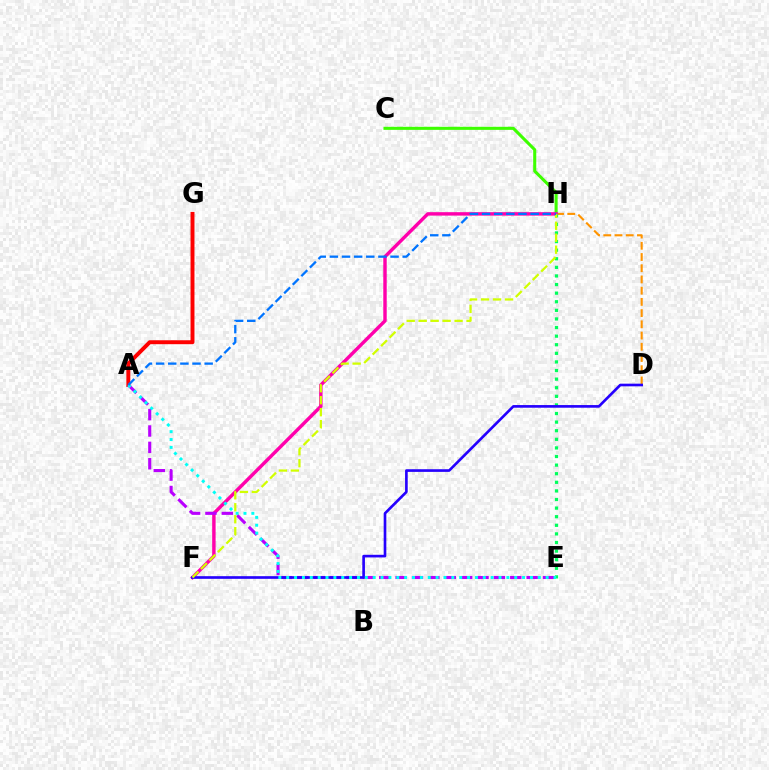{('D', 'H'): [{'color': '#ff9400', 'line_style': 'dashed', 'thickness': 1.52}], ('C', 'H'): [{'color': '#3dff00', 'line_style': 'solid', 'thickness': 2.21}], ('F', 'H'): [{'color': '#ff00ac', 'line_style': 'solid', 'thickness': 2.47}, {'color': '#d1ff00', 'line_style': 'dashed', 'thickness': 1.63}], ('A', 'G'): [{'color': '#ff0000', 'line_style': 'solid', 'thickness': 2.83}], ('A', 'E'): [{'color': '#b900ff', 'line_style': 'dashed', 'thickness': 2.23}, {'color': '#00fff6', 'line_style': 'dotted', 'thickness': 2.14}], ('E', 'H'): [{'color': '#00ff5c', 'line_style': 'dotted', 'thickness': 2.34}], ('D', 'F'): [{'color': '#2500ff', 'line_style': 'solid', 'thickness': 1.91}], ('A', 'H'): [{'color': '#0074ff', 'line_style': 'dashed', 'thickness': 1.65}]}